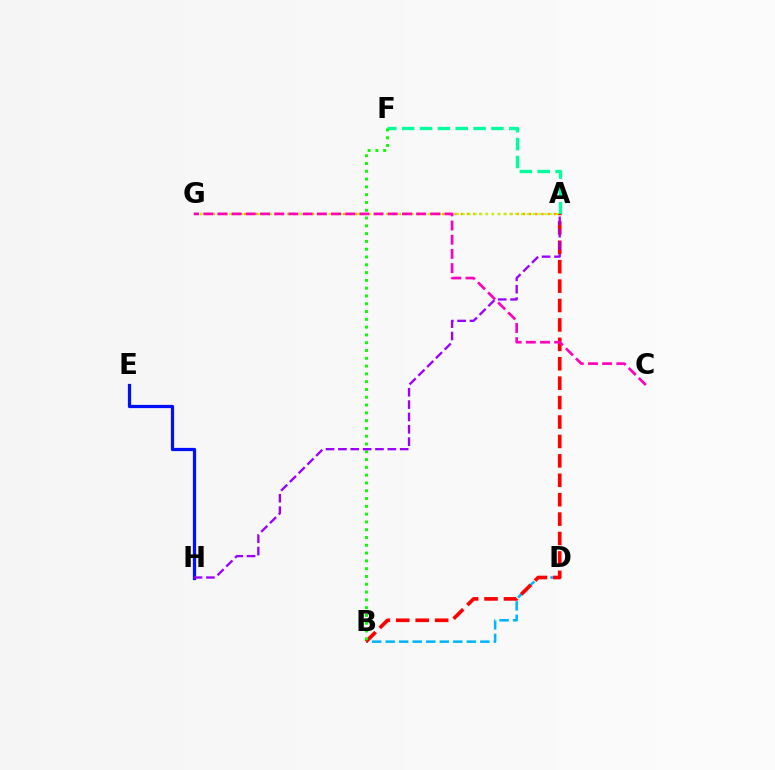{('E', 'H'): [{'color': '#0010ff', 'line_style': 'solid', 'thickness': 2.33}], ('B', 'D'): [{'color': '#00b5ff', 'line_style': 'dashed', 'thickness': 1.84}], ('A', 'F'): [{'color': '#00ff9d', 'line_style': 'dashed', 'thickness': 2.43}], ('A', 'B'): [{'color': '#ff0000', 'line_style': 'dashed', 'thickness': 2.64}], ('A', 'G'): [{'color': '#ffa500', 'line_style': 'dotted', 'thickness': 1.69}, {'color': '#b3ff00', 'line_style': 'dotted', 'thickness': 1.59}], ('B', 'F'): [{'color': '#08ff00', 'line_style': 'dotted', 'thickness': 2.12}], ('C', 'G'): [{'color': '#ff00bd', 'line_style': 'dashed', 'thickness': 1.93}], ('A', 'H'): [{'color': '#9b00ff', 'line_style': 'dashed', 'thickness': 1.68}]}